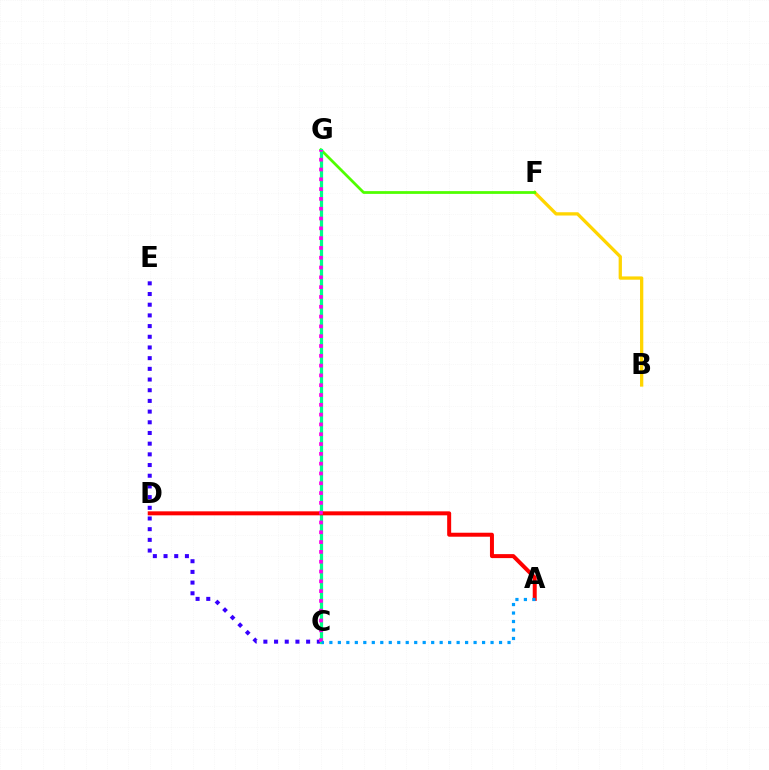{('C', 'E'): [{'color': '#3700ff', 'line_style': 'dotted', 'thickness': 2.9}], ('B', 'F'): [{'color': '#ffd500', 'line_style': 'solid', 'thickness': 2.36}], ('F', 'G'): [{'color': '#4fff00', 'line_style': 'solid', 'thickness': 1.98}], ('C', 'G'): [{'color': '#00ff86', 'line_style': 'solid', 'thickness': 2.32}, {'color': '#ff00ed', 'line_style': 'dotted', 'thickness': 2.66}], ('A', 'D'): [{'color': '#ff0000', 'line_style': 'solid', 'thickness': 2.87}], ('A', 'C'): [{'color': '#009eff', 'line_style': 'dotted', 'thickness': 2.3}]}